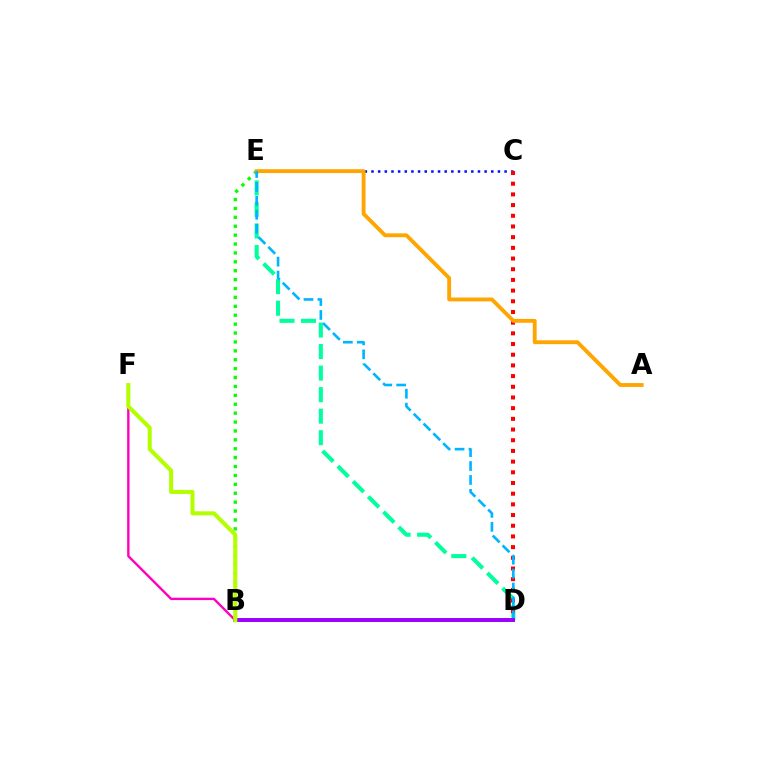{('B', 'F'): [{'color': '#ff00bd', 'line_style': 'solid', 'thickness': 1.71}, {'color': '#b3ff00', 'line_style': 'solid', 'thickness': 2.91}], ('B', 'E'): [{'color': '#08ff00', 'line_style': 'dotted', 'thickness': 2.42}], ('C', 'E'): [{'color': '#0010ff', 'line_style': 'dotted', 'thickness': 1.81}], ('D', 'E'): [{'color': '#00ff9d', 'line_style': 'dashed', 'thickness': 2.92}, {'color': '#00b5ff', 'line_style': 'dashed', 'thickness': 1.89}], ('C', 'D'): [{'color': '#ff0000', 'line_style': 'dotted', 'thickness': 2.9}], ('A', 'E'): [{'color': '#ffa500', 'line_style': 'solid', 'thickness': 2.77}], ('B', 'D'): [{'color': '#9b00ff', 'line_style': 'solid', 'thickness': 2.84}]}